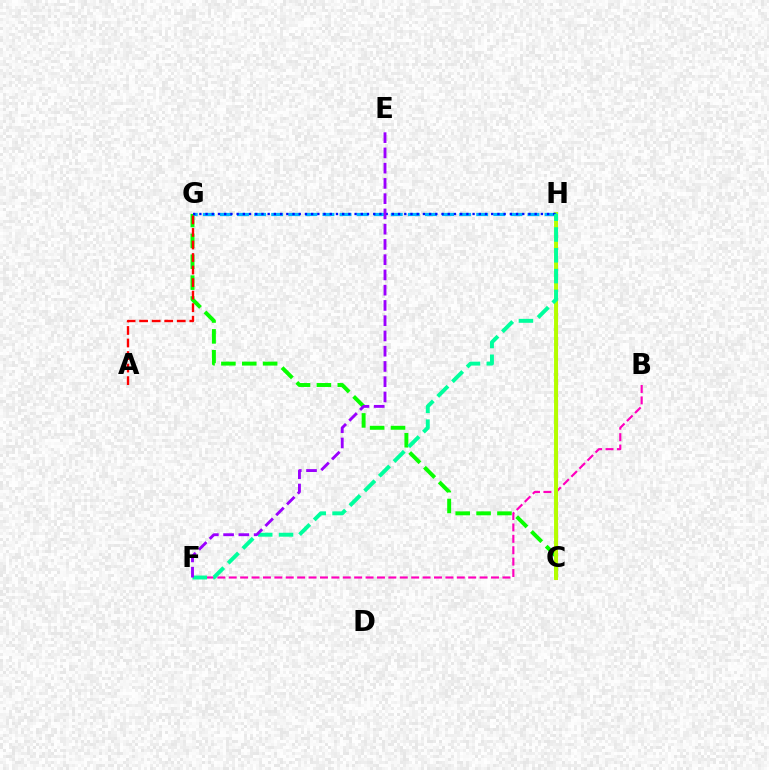{('C', 'G'): [{'color': '#08ff00', 'line_style': 'dashed', 'thickness': 2.84}], ('C', 'H'): [{'color': '#ffa500', 'line_style': 'solid', 'thickness': 2.23}, {'color': '#b3ff00', 'line_style': 'solid', 'thickness': 2.81}], ('B', 'F'): [{'color': '#ff00bd', 'line_style': 'dashed', 'thickness': 1.55}], ('G', 'H'): [{'color': '#00b5ff', 'line_style': 'dashed', 'thickness': 2.32}, {'color': '#0010ff', 'line_style': 'dotted', 'thickness': 1.69}], ('F', 'H'): [{'color': '#00ff9d', 'line_style': 'dashed', 'thickness': 2.83}], ('A', 'G'): [{'color': '#ff0000', 'line_style': 'dashed', 'thickness': 1.7}], ('E', 'F'): [{'color': '#9b00ff', 'line_style': 'dashed', 'thickness': 2.07}]}